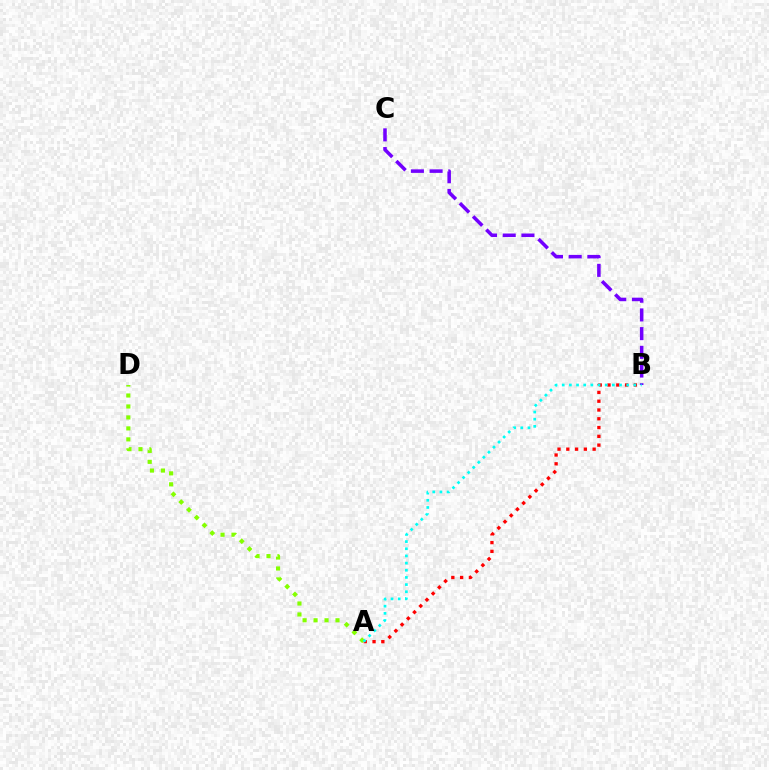{('A', 'B'): [{'color': '#ff0000', 'line_style': 'dotted', 'thickness': 2.39}, {'color': '#00fff6', 'line_style': 'dotted', 'thickness': 1.95}], ('A', 'D'): [{'color': '#84ff00', 'line_style': 'dotted', 'thickness': 2.98}], ('B', 'C'): [{'color': '#7200ff', 'line_style': 'dashed', 'thickness': 2.54}]}